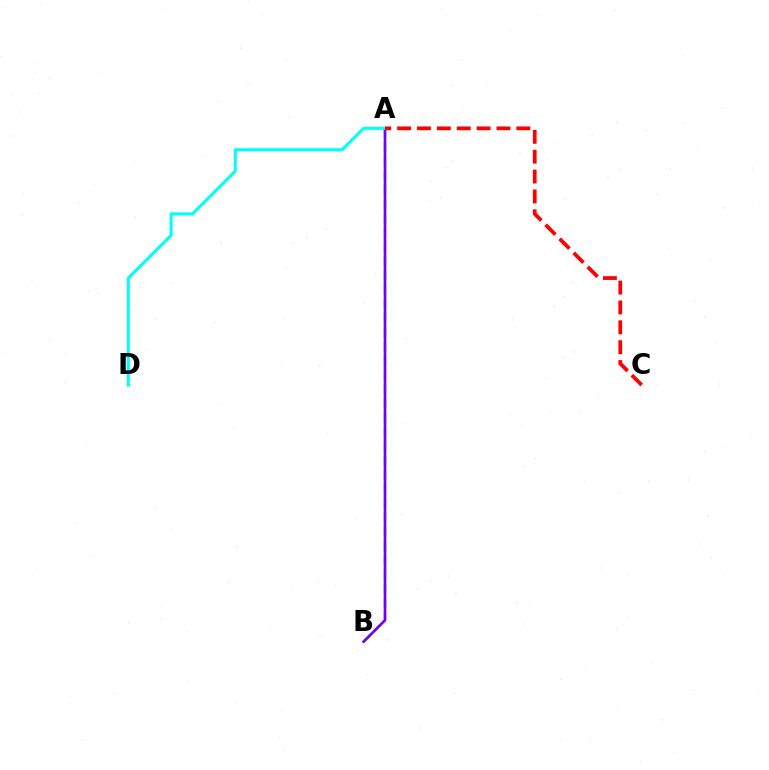{('A', 'B'): [{'color': '#84ff00', 'line_style': 'dashed', 'thickness': 1.93}, {'color': '#7200ff', 'line_style': 'solid', 'thickness': 1.9}], ('A', 'D'): [{'color': '#00fff6', 'line_style': 'solid', 'thickness': 2.19}], ('A', 'C'): [{'color': '#ff0000', 'line_style': 'dashed', 'thickness': 2.7}]}